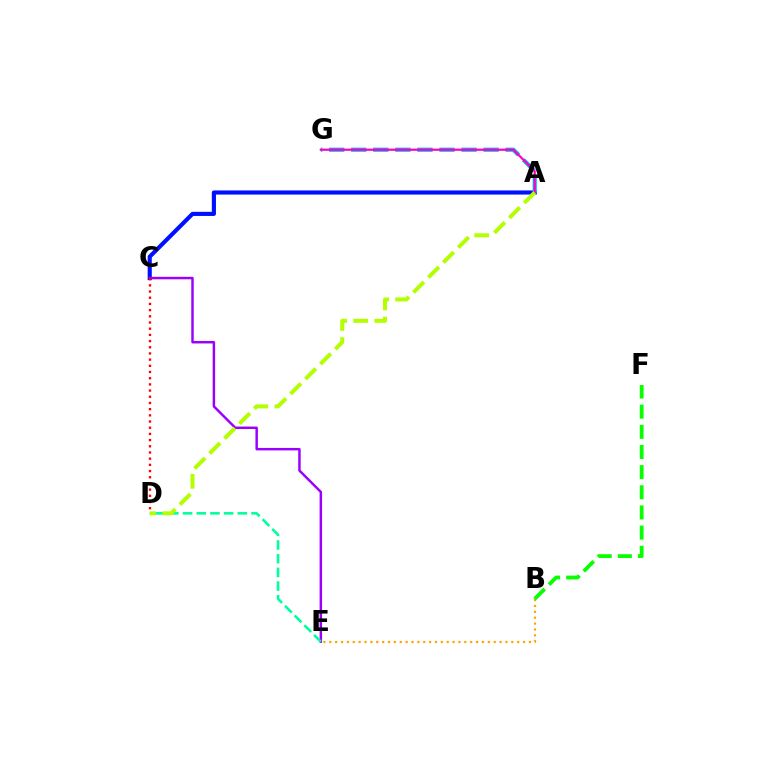{('A', 'C'): [{'color': '#0010ff', 'line_style': 'solid', 'thickness': 2.97}], ('C', 'E'): [{'color': '#9b00ff', 'line_style': 'solid', 'thickness': 1.77}], ('C', 'D'): [{'color': '#ff0000', 'line_style': 'dotted', 'thickness': 1.68}], ('B', 'E'): [{'color': '#ffa500', 'line_style': 'dotted', 'thickness': 1.6}], ('A', 'G'): [{'color': '#00b5ff', 'line_style': 'dashed', 'thickness': 3.0}, {'color': '#ff00bd', 'line_style': 'solid', 'thickness': 1.58}], ('B', 'F'): [{'color': '#08ff00', 'line_style': 'dashed', 'thickness': 2.74}], ('D', 'E'): [{'color': '#00ff9d', 'line_style': 'dashed', 'thickness': 1.86}], ('A', 'D'): [{'color': '#b3ff00', 'line_style': 'dashed', 'thickness': 2.87}]}